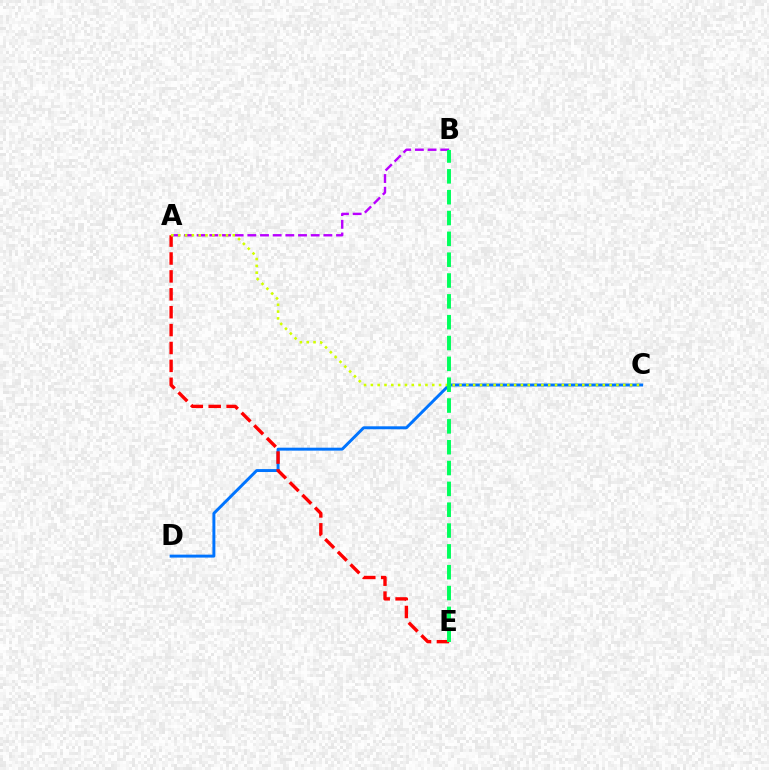{('C', 'D'): [{'color': '#0074ff', 'line_style': 'solid', 'thickness': 2.12}], ('A', 'B'): [{'color': '#b900ff', 'line_style': 'dashed', 'thickness': 1.72}], ('A', 'E'): [{'color': '#ff0000', 'line_style': 'dashed', 'thickness': 2.43}], ('A', 'C'): [{'color': '#d1ff00', 'line_style': 'dotted', 'thickness': 1.85}], ('B', 'E'): [{'color': '#00ff5c', 'line_style': 'dashed', 'thickness': 2.83}]}